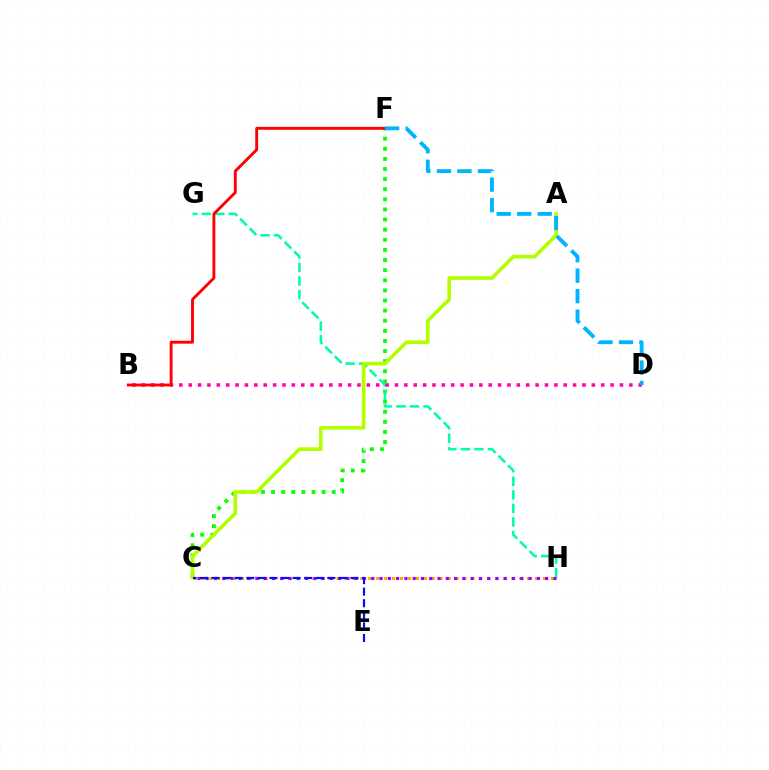{('C', 'F'): [{'color': '#08ff00', 'line_style': 'dotted', 'thickness': 2.75}], ('G', 'H'): [{'color': '#00ff9d', 'line_style': 'dashed', 'thickness': 1.84}], ('C', 'H'): [{'color': '#ffa500', 'line_style': 'dotted', 'thickness': 2.16}, {'color': '#9b00ff', 'line_style': 'dotted', 'thickness': 2.25}], ('B', 'D'): [{'color': '#ff00bd', 'line_style': 'dotted', 'thickness': 2.55}], ('A', 'C'): [{'color': '#b3ff00', 'line_style': 'solid', 'thickness': 2.64}], ('C', 'E'): [{'color': '#0010ff', 'line_style': 'dashed', 'thickness': 1.57}], ('B', 'F'): [{'color': '#ff0000', 'line_style': 'solid', 'thickness': 2.08}], ('D', 'F'): [{'color': '#00b5ff', 'line_style': 'dashed', 'thickness': 2.79}]}